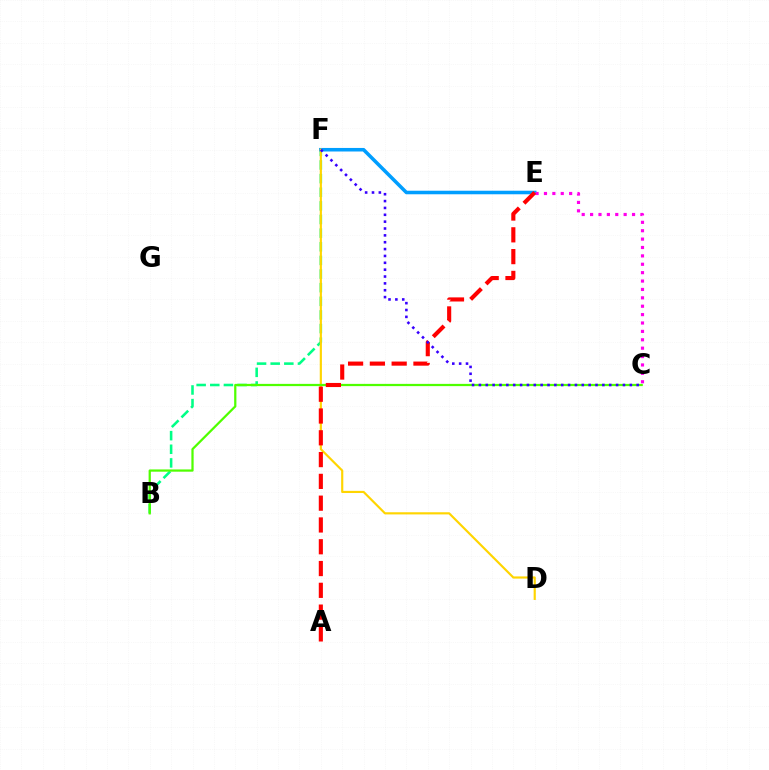{('B', 'F'): [{'color': '#00ff86', 'line_style': 'dashed', 'thickness': 1.85}], ('E', 'F'): [{'color': '#009eff', 'line_style': 'solid', 'thickness': 2.55}], ('D', 'F'): [{'color': '#ffd500', 'line_style': 'solid', 'thickness': 1.56}], ('B', 'C'): [{'color': '#4fff00', 'line_style': 'solid', 'thickness': 1.62}], ('C', 'E'): [{'color': '#ff00ed', 'line_style': 'dotted', 'thickness': 2.28}], ('A', 'E'): [{'color': '#ff0000', 'line_style': 'dashed', 'thickness': 2.96}], ('C', 'F'): [{'color': '#3700ff', 'line_style': 'dotted', 'thickness': 1.86}]}